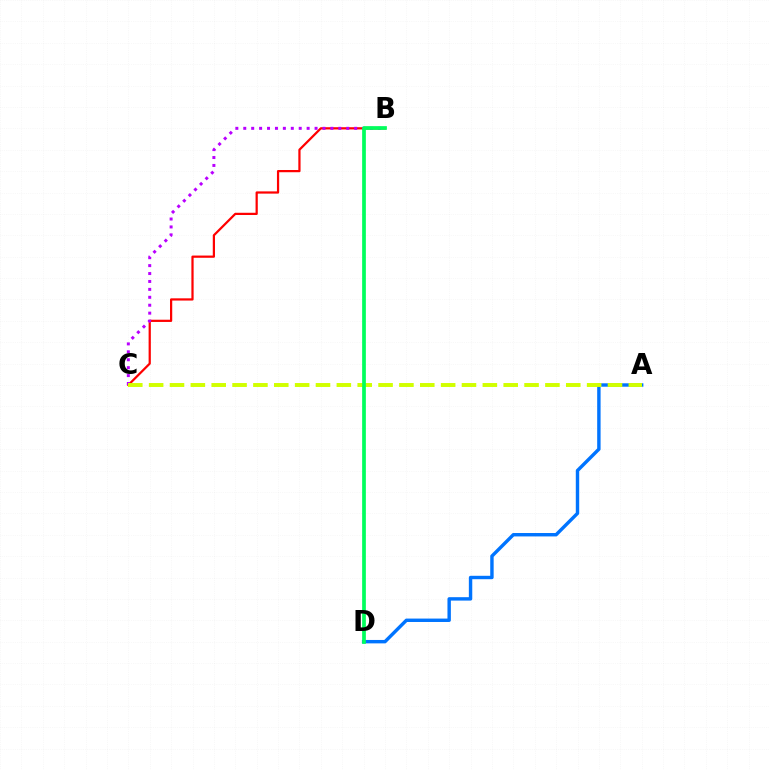{('B', 'C'): [{'color': '#ff0000', 'line_style': 'solid', 'thickness': 1.61}, {'color': '#b900ff', 'line_style': 'dotted', 'thickness': 2.15}], ('A', 'D'): [{'color': '#0074ff', 'line_style': 'solid', 'thickness': 2.46}], ('A', 'C'): [{'color': '#d1ff00', 'line_style': 'dashed', 'thickness': 2.83}], ('B', 'D'): [{'color': '#00ff5c', 'line_style': 'solid', 'thickness': 2.68}]}